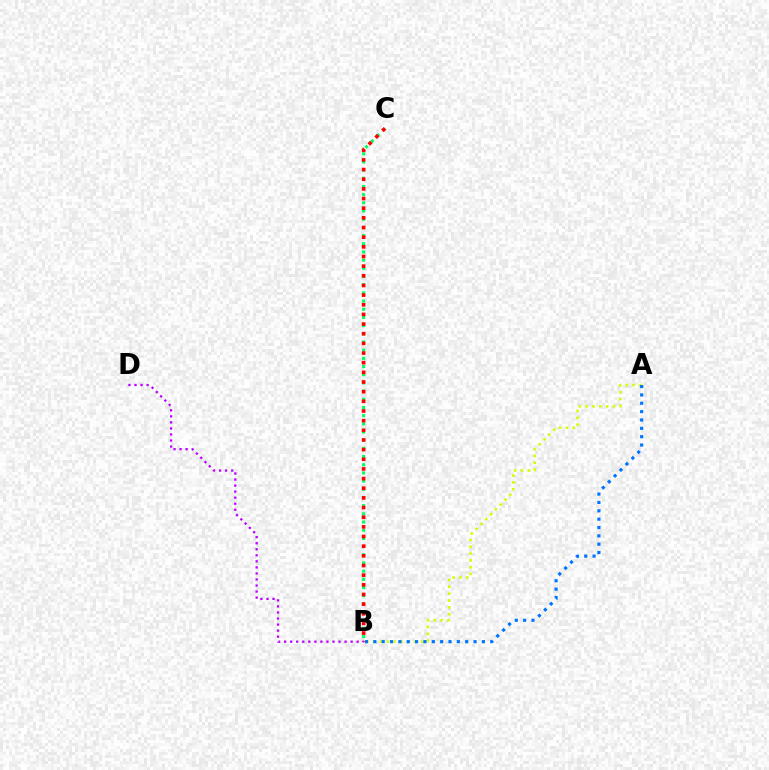{('A', 'B'): [{'color': '#d1ff00', 'line_style': 'dotted', 'thickness': 1.86}, {'color': '#0074ff', 'line_style': 'dotted', 'thickness': 2.27}], ('B', 'C'): [{'color': '#00ff5c', 'line_style': 'dotted', 'thickness': 2.22}, {'color': '#ff0000', 'line_style': 'dotted', 'thickness': 2.62}], ('B', 'D'): [{'color': '#b900ff', 'line_style': 'dotted', 'thickness': 1.64}]}